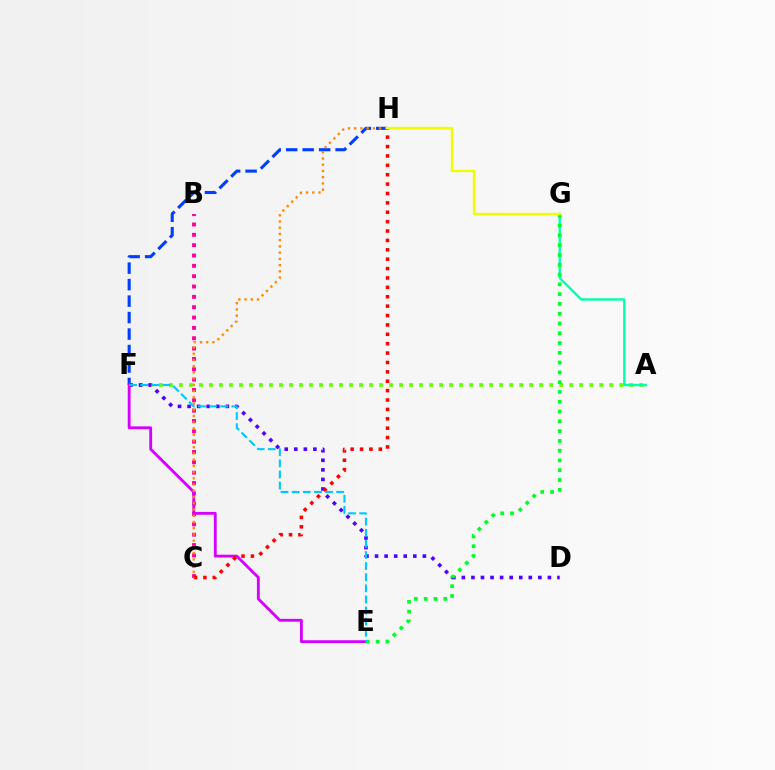{('F', 'H'): [{'color': '#003fff', 'line_style': 'dashed', 'thickness': 2.24}], ('B', 'C'): [{'color': '#ff00a0', 'line_style': 'dotted', 'thickness': 2.81}], ('A', 'F'): [{'color': '#66ff00', 'line_style': 'dotted', 'thickness': 2.72}], ('D', 'F'): [{'color': '#4f00ff', 'line_style': 'dotted', 'thickness': 2.6}], ('E', 'F'): [{'color': '#d600ff', 'line_style': 'solid', 'thickness': 2.05}, {'color': '#00c7ff', 'line_style': 'dashed', 'thickness': 1.51}], ('A', 'G'): [{'color': '#00ffaf', 'line_style': 'solid', 'thickness': 1.7}], ('C', 'H'): [{'color': '#ff0000', 'line_style': 'dotted', 'thickness': 2.55}, {'color': '#ff8800', 'line_style': 'dotted', 'thickness': 1.69}], ('E', 'G'): [{'color': '#00ff27', 'line_style': 'dotted', 'thickness': 2.66}], ('G', 'H'): [{'color': '#eeff00', 'line_style': 'solid', 'thickness': 1.71}]}